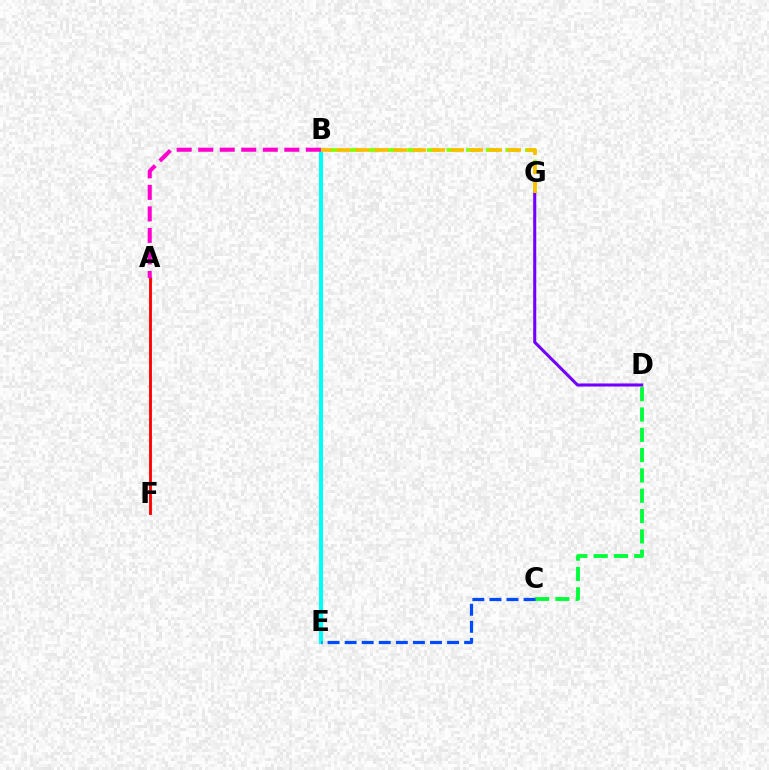{('C', 'D'): [{'color': '#00ff39', 'line_style': 'dashed', 'thickness': 2.76}], ('B', 'E'): [{'color': '#00fff6', 'line_style': 'solid', 'thickness': 2.94}], ('A', 'F'): [{'color': '#ff0000', 'line_style': 'solid', 'thickness': 2.06}], ('B', 'G'): [{'color': '#84ff00', 'line_style': 'dashed', 'thickness': 2.67}, {'color': '#ffbd00', 'line_style': 'dashed', 'thickness': 2.58}], ('D', 'G'): [{'color': '#7200ff', 'line_style': 'solid', 'thickness': 2.2}], ('A', 'B'): [{'color': '#ff00cf', 'line_style': 'dashed', 'thickness': 2.92}], ('C', 'E'): [{'color': '#004bff', 'line_style': 'dashed', 'thickness': 2.32}]}